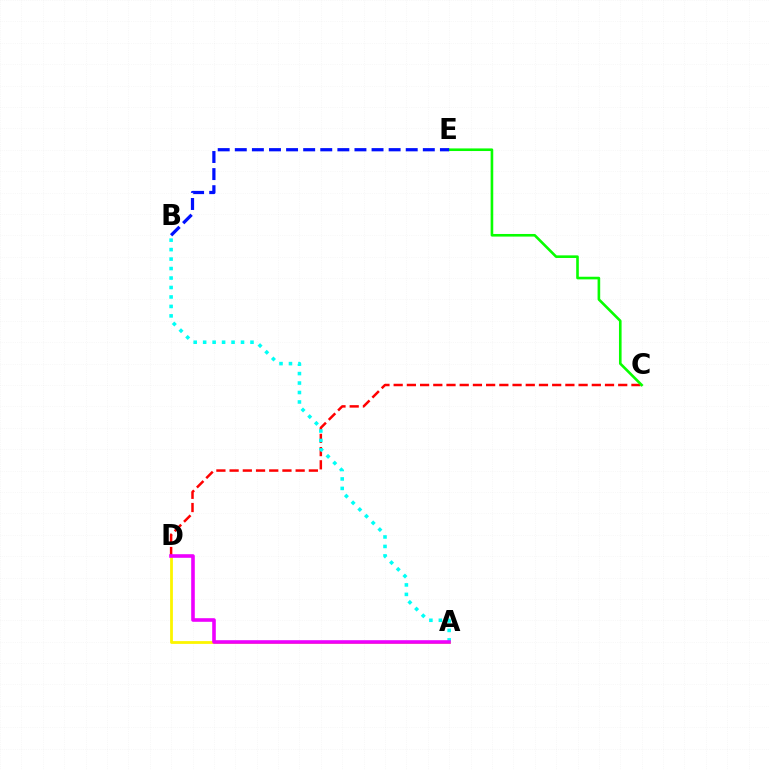{('C', 'D'): [{'color': '#ff0000', 'line_style': 'dashed', 'thickness': 1.79}], ('C', 'E'): [{'color': '#08ff00', 'line_style': 'solid', 'thickness': 1.89}], ('A', 'D'): [{'color': '#fcf500', 'line_style': 'solid', 'thickness': 2.01}, {'color': '#ee00ff', 'line_style': 'solid', 'thickness': 2.6}], ('A', 'B'): [{'color': '#00fff6', 'line_style': 'dotted', 'thickness': 2.57}], ('B', 'E'): [{'color': '#0010ff', 'line_style': 'dashed', 'thickness': 2.32}]}